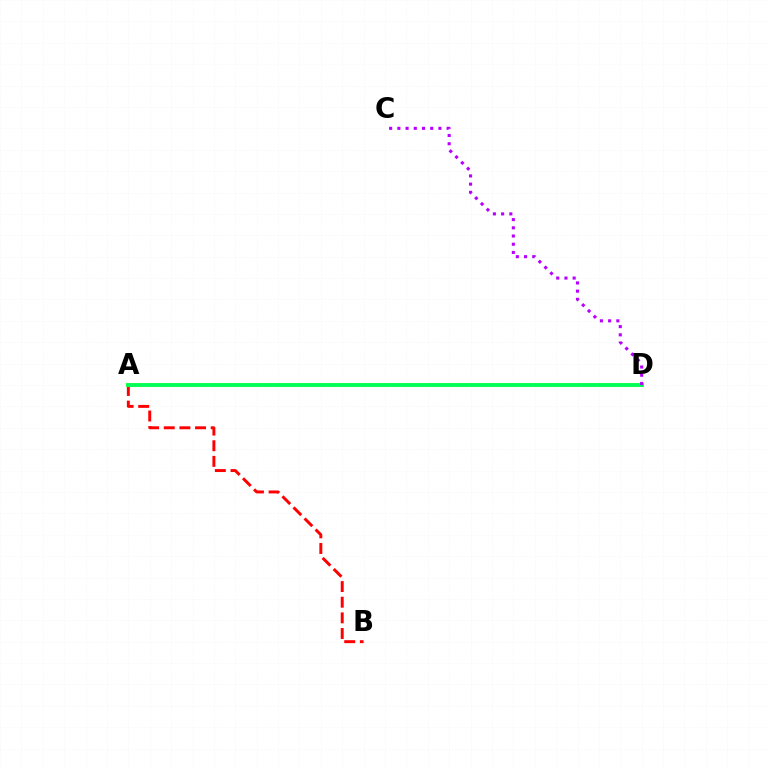{('A', 'D'): [{'color': '#0074ff', 'line_style': 'solid', 'thickness': 2.74}, {'color': '#d1ff00', 'line_style': 'solid', 'thickness': 2.83}, {'color': '#00ff5c', 'line_style': 'solid', 'thickness': 2.72}], ('A', 'B'): [{'color': '#ff0000', 'line_style': 'dashed', 'thickness': 2.13}], ('C', 'D'): [{'color': '#b900ff', 'line_style': 'dotted', 'thickness': 2.23}]}